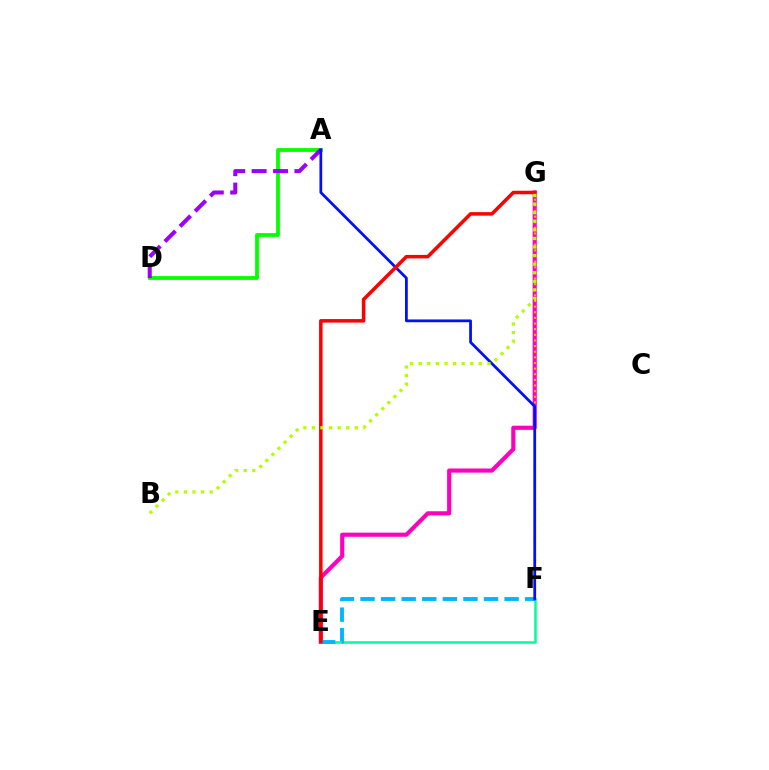{('E', 'G'): [{'color': '#ff00bd', 'line_style': 'solid', 'thickness': 2.98}, {'color': '#ff0000', 'line_style': 'solid', 'thickness': 2.54}], ('E', 'F'): [{'color': '#00ff9d', 'line_style': 'solid', 'thickness': 1.81}, {'color': '#00b5ff', 'line_style': 'dashed', 'thickness': 2.8}], ('F', 'G'): [{'color': '#ffa500', 'line_style': 'dotted', 'thickness': 1.53}], ('A', 'D'): [{'color': '#08ff00', 'line_style': 'solid', 'thickness': 2.74}, {'color': '#9b00ff', 'line_style': 'dashed', 'thickness': 2.91}], ('A', 'F'): [{'color': '#0010ff', 'line_style': 'solid', 'thickness': 1.99}], ('B', 'G'): [{'color': '#b3ff00', 'line_style': 'dotted', 'thickness': 2.33}]}